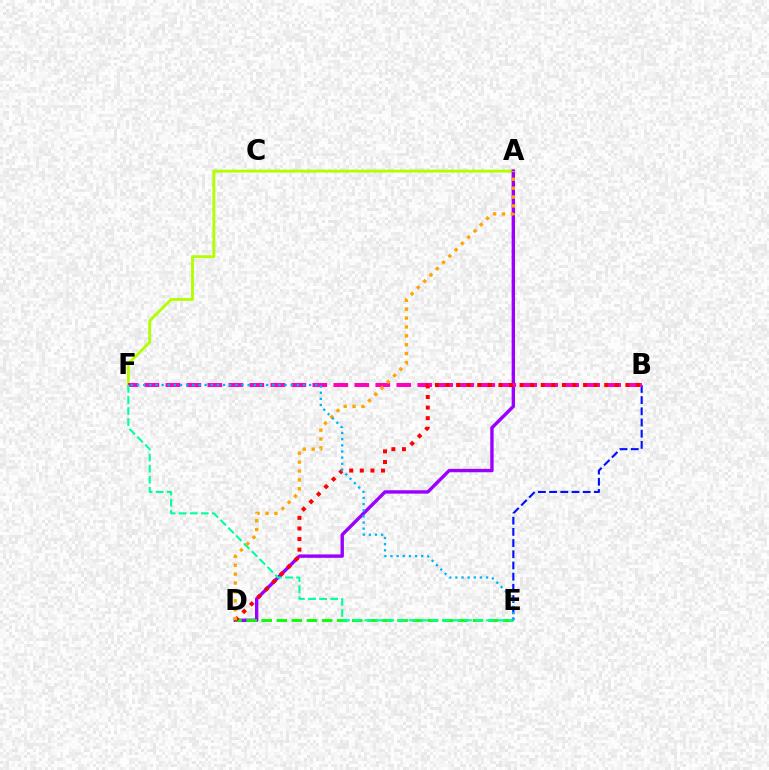{('A', 'F'): [{'color': '#b3ff00', 'line_style': 'solid', 'thickness': 2.07}], ('A', 'D'): [{'color': '#9b00ff', 'line_style': 'solid', 'thickness': 2.44}, {'color': '#ffa500', 'line_style': 'dotted', 'thickness': 2.42}], ('B', 'E'): [{'color': '#0010ff', 'line_style': 'dashed', 'thickness': 1.52}], ('B', 'F'): [{'color': '#ff00bd', 'line_style': 'dashed', 'thickness': 2.85}], ('D', 'E'): [{'color': '#08ff00', 'line_style': 'dashed', 'thickness': 2.05}], ('E', 'F'): [{'color': '#00ff9d', 'line_style': 'dashed', 'thickness': 1.51}, {'color': '#00b5ff', 'line_style': 'dotted', 'thickness': 1.67}], ('B', 'D'): [{'color': '#ff0000', 'line_style': 'dotted', 'thickness': 2.87}]}